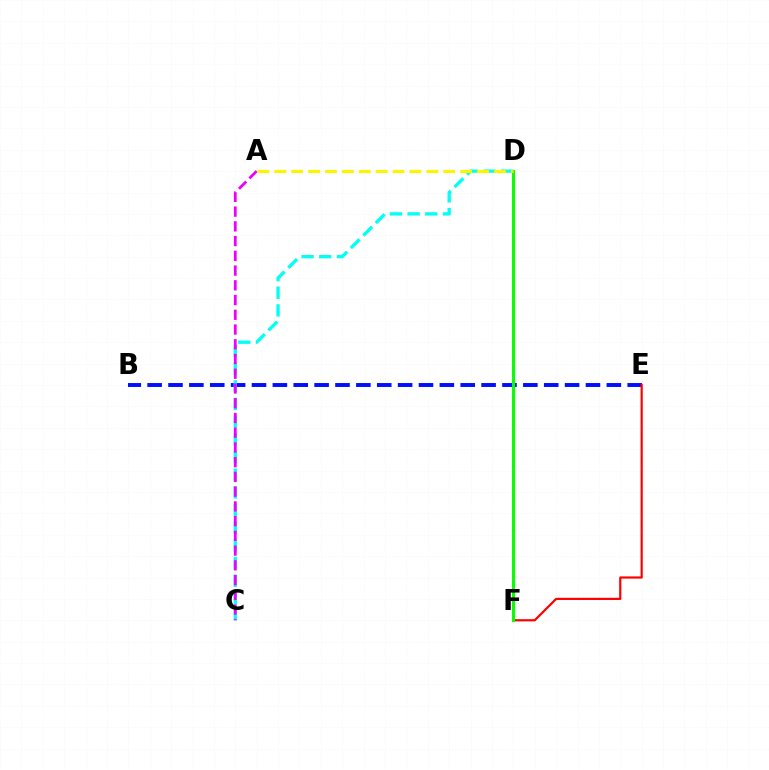{('B', 'E'): [{'color': '#0010ff', 'line_style': 'dashed', 'thickness': 2.84}], ('E', 'F'): [{'color': '#ff0000', 'line_style': 'solid', 'thickness': 1.58}], ('C', 'D'): [{'color': '#00fff6', 'line_style': 'dashed', 'thickness': 2.4}], ('A', 'C'): [{'color': '#ee00ff', 'line_style': 'dashed', 'thickness': 2.0}], ('D', 'F'): [{'color': '#08ff00', 'line_style': 'solid', 'thickness': 2.19}], ('A', 'D'): [{'color': '#fcf500', 'line_style': 'dashed', 'thickness': 2.3}]}